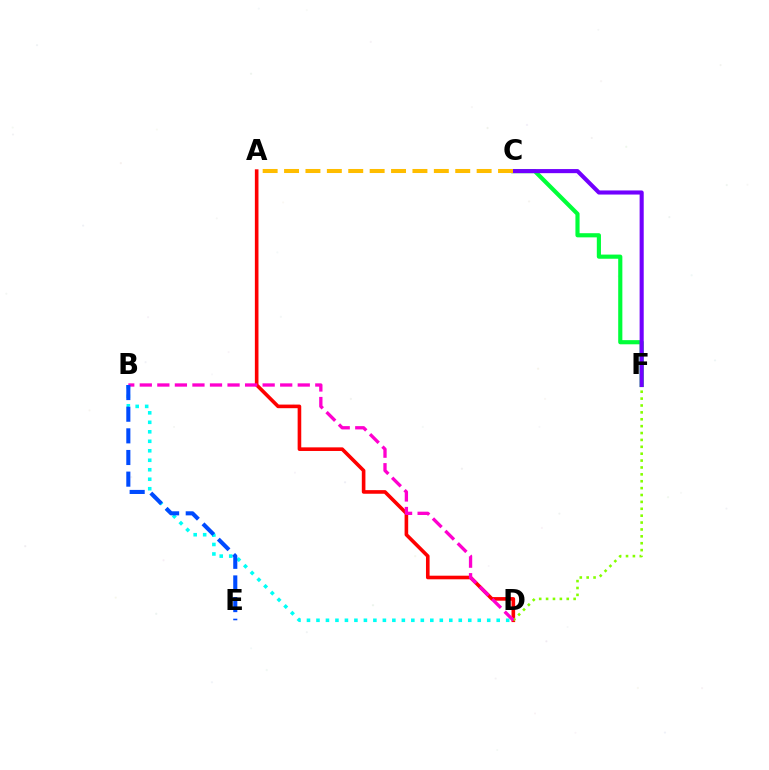{('B', 'D'): [{'color': '#00fff6', 'line_style': 'dotted', 'thickness': 2.58}, {'color': '#ff00cf', 'line_style': 'dashed', 'thickness': 2.38}], ('A', 'D'): [{'color': '#ff0000', 'line_style': 'solid', 'thickness': 2.6}], ('C', 'F'): [{'color': '#00ff39', 'line_style': 'solid', 'thickness': 2.99}, {'color': '#7200ff', 'line_style': 'solid', 'thickness': 2.95}], ('D', 'F'): [{'color': '#84ff00', 'line_style': 'dotted', 'thickness': 1.87}], ('B', 'E'): [{'color': '#004bff', 'line_style': 'dashed', 'thickness': 2.94}], ('A', 'C'): [{'color': '#ffbd00', 'line_style': 'dashed', 'thickness': 2.91}]}